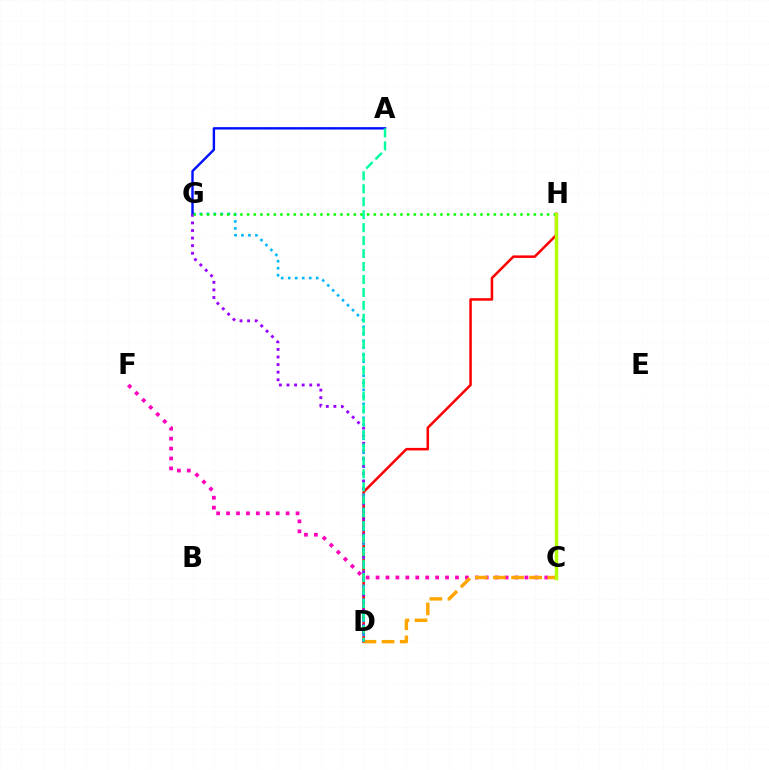{('C', 'F'): [{'color': '#ff00bd', 'line_style': 'dotted', 'thickness': 2.7}], ('D', 'H'): [{'color': '#ff0000', 'line_style': 'solid', 'thickness': 1.83}], ('D', 'G'): [{'color': '#00b5ff', 'line_style': 'dotted', 'thickness': 1.9}, {'color': '#9b00ff', 'line_style': 'dotted', 'thickness': 2.06}], ('C', 'D'): [{'color': '#ffa500', 'line_style': 'dashed', 'thickness': 2.46}], ('A', 'G'): [{'color': '#0010ff', 'line_style': 'solid', 'thickness': 1.73}], ('G', 'H'): [{'color': '#08ff00', 'line_style': 'dotted', 'thickness': 1.81}], ('C', 'H'): [{'color': '#b3ff00', 'line_style': 'solid', 'thickness': 2.47}], ('A', 'D'): [{'color': '#00ff9d', 'line_style': 'dashed', 'thickness': 1.76}]}